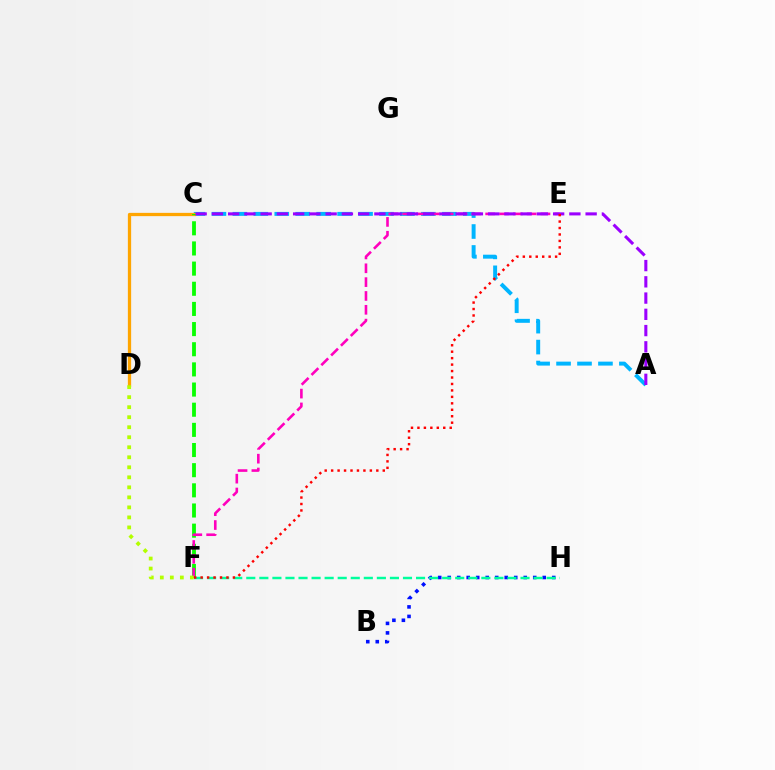{('A', 'C'): [{'color': '#00b5ff', 'line_style': 'dashed', 'thickness': 2.85}, {'color': '#9b00ff', 'line_style': 'dashed', 'thickness': 2.21}], ('C', 'D'): [{'color': '#ffa500', 'line_style': 'solid', 'thickness': 2.35}], ('C', 'F'): [{'color': '#08ff00', 'line_style': 'dashed', 'thickness': 2.74}], ('B', 'H'): [{'color': '#0010ff', 'line_style': 'dotted', 'thickness': 2.58}], ('E', 'F'): [{'color': '#ff00bd', 'line_style': 'dashed', 'thickness': 1.88}, {'color': '#ff0000', 'line_style': 'dotted', 'thickness': 1.75}], ('F', 'H'): [{'color': '#00ff9d', 'line_style': 'dashed', 'thickness': 1.77}], ('D', 'F'): [{'color': '#b3ff00', 'line_style': 'dotted', 'thickness': 2.72}]}